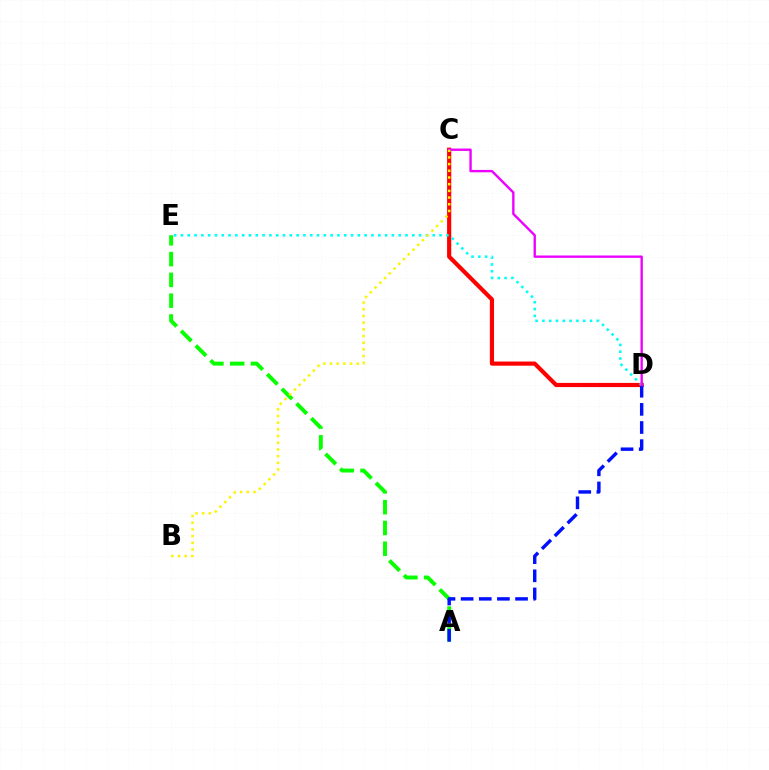{('C', 'D'): [{'color': '#ff0000', 'line_style': 'solid', 'thickness': 3.0}, {'color': '#ee00ff', 'line_style': 'solid', 'thickness': 1.71}], ('A', 'E'): [{'color': '#08ff00', 'line_style': 'dashed', 'thickness': 2.82}], ('A', 'D'): [{'color': '#0010ff', 'line_style': 'dashed', 'thickness': 2.46}], ('D', 'E'): [{'color': '#00fff6', 'line_style': 'dotted', 'thickness': 1.85}], ('B', 'C'): [{'color': '#fcf500', 'line_style': 'dotted', 'thickness': 1.82}]}